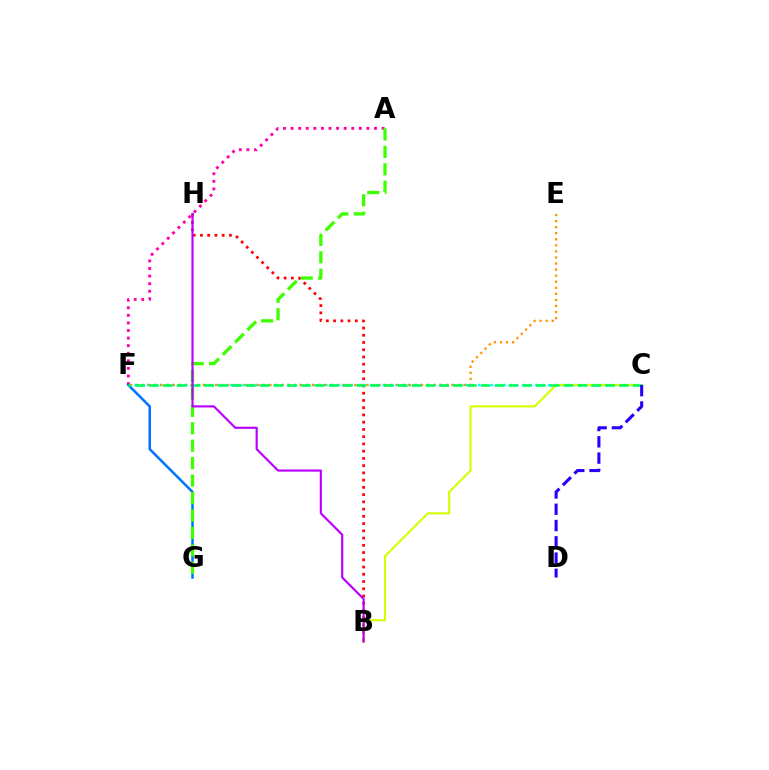{('B', 'H'): [{'color': '#ff0000', 'line_style': 'dotted', 'thickness': 1.97}, {'color': '#b900ff', 'line_style': 'solid', 'thickness': 1.55}], ('C', 'F'): [{'color': '#00fff6', 'line_style': 'dotted', 'thickness': 1.73}, {'color': '#00ff5c', 'line_style': 'dashed', 'thickness': 1.88}], ('E', 'F'): [{'color': '#ff9400', 'line_style': 'dotted', 'thickness': 1.65}], ('A', 'F'): [{'color': '#ff00ac', 'line_style': 'dotted', 'thickness': 2.06}], ('F', 'G'): [{'color': '#0074ff', 'line_style': 'solid', 'thickness': 1.81}], ('B', 'C'): [{'color': '#d1ff00', 'line_style': 'solid', 'thickness': 1.51}], ('C', 'D'): [{'color': '#2500ff', 'line_style': 'dashed', 'thickness': 2.21}], ('A', 'G'): [{'color': '#3dff00', 'line_style': 'dashed', 'thickness': 2.37}]}